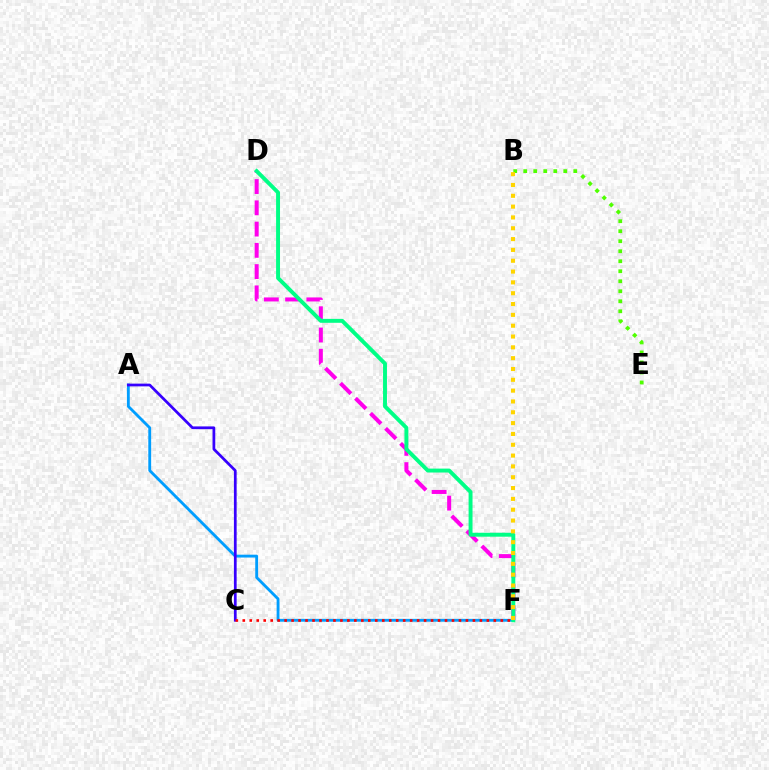{('B', 'E'): [{'color': '#4fff00', 'line_style': 'dotted', 'thickness': 2.72}], ('D', 'F'): [{'color': '#ff00ed', 'line_style': 'dashed', 'thickness': 2.89}, {'color': '#00ff86', 'line_style': 'solid', 'thickness': 2.83}], ('A', 'F'): [{'color': '#009eff', 'line_style': 'solid', 'thickness': 2.05}], ('A', 'C'): [{'color': '#3700ff', 'line_style': 'solid', 'thickness': 1.97}], ('C', 'F'): [{'color': '#ff0000', 'line_style': 'dotted', 'thickness': 1.89}], ('B', 'F'): [{'color': '#ffd500', 'line_style': 'dotted', 'thickness': 2.94}]}